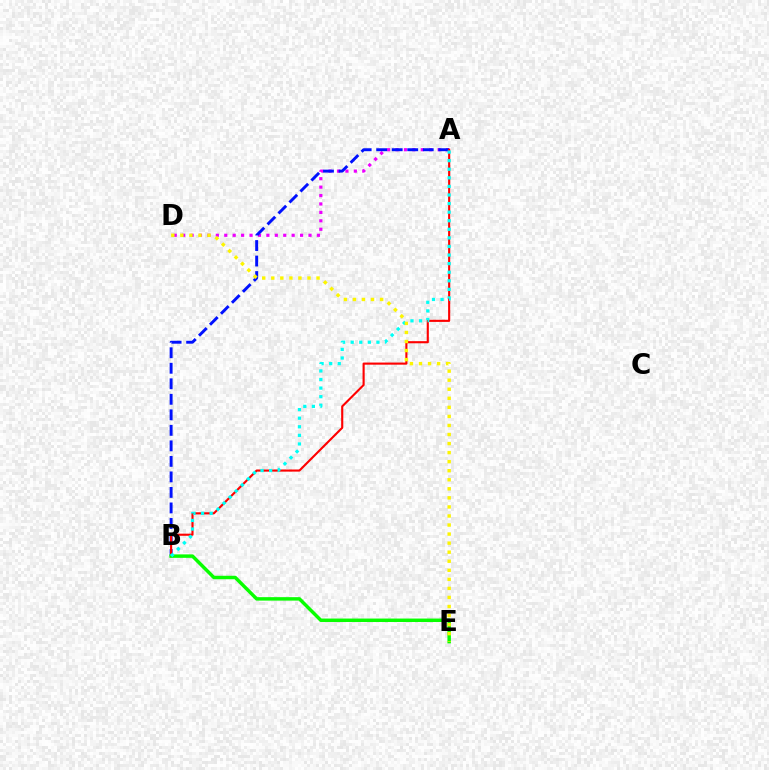{('A', 'D'): [{'color': '#ee00ff', 'line_style': 'dotted', 'thickness': 2.29}], ('A', 'B'): [{'color': '#0010ff', 'line_style': 'dashed', 'thickness': 2.11}, {'color': '#ff0000', 'line_style': 'solid', 'thickness': 1.53}, {'color': '#00fff6', 'line_style': 'dotted', 'thickness': 2.33}], ('B', 'E'): [{'color': '#08ff00', 'line_style': 'solid', 'thickness': 2.49}], ('D', 'E'): [{'color': '#fcf500', 'line_style': 'dotted', 'thickness': 2.46}]}